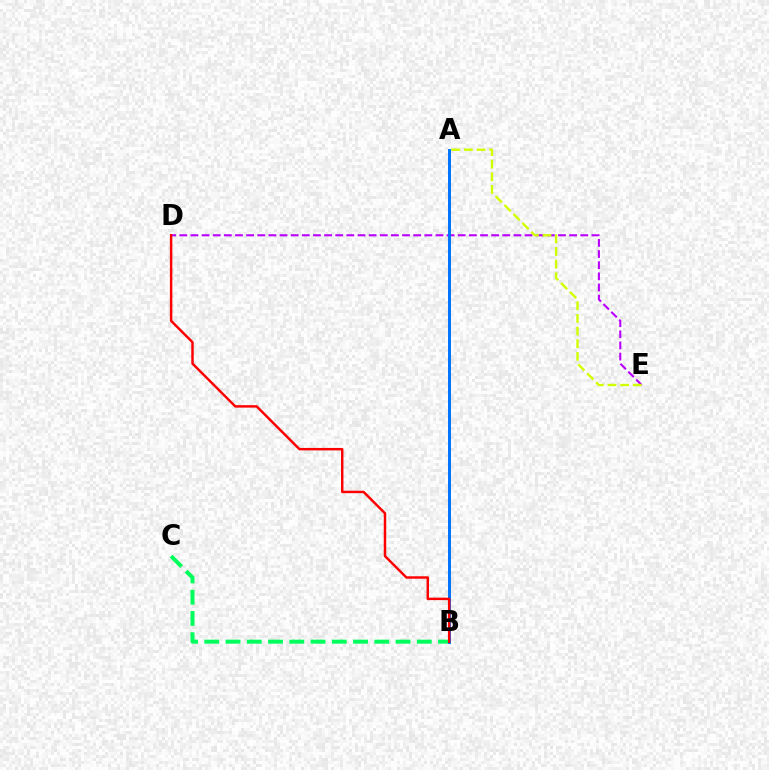{('B', 'C'): [{'color': '#00ff5c', 'line_style': 'dashed', 'thickness': 2.89}], ('D', 'E'): [{'color': '#b900ff', 'line_style': 'dashed', 'thickness': 1.51}], ('A', 'B'): [{'color': '#0074ff', 'line_style': 'solid', 'thickness': 2.14}], ('A', 'E'): [{'color': '#d1ff00', 'line_style': 'dashed', 'thickness': 1.72}], ('B', 'D'): [{'color': '#ff0000', 'line_style': 'solid', 'thickness': 1.77}]}